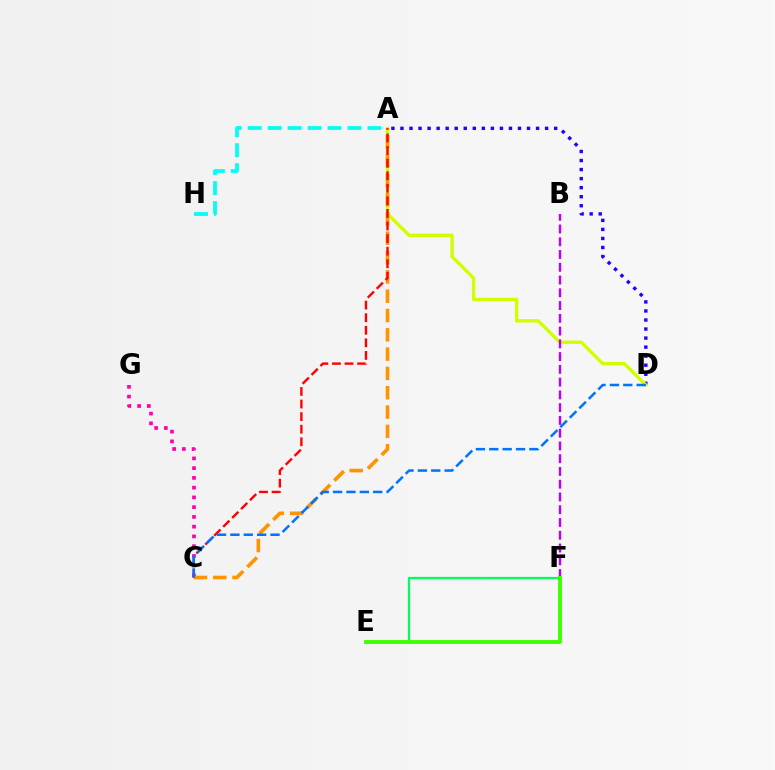{('A', 'D'): [{'color': '#2500ff', 'line_style': 'dotted', 'thickness': 2.46}, {'color': '#d1ff00', 'line_style': 'solid', 'thickness': 2.43}], ('C', 'G'): [{'color': '#ff00ac', 'line_style': 'dotted', 'thickness': 2.65}], ('A', 'C'): [{'color': '#ff9400', 'line_style': 'dashed', 'thickness': 2.62}, {'color': '#ff0000', 'line_style': 'dashed', 'thickness': 1.71}], ('A', 'H'): [{'color': '#00fff6', 'line_style': 'dashed', 'thickness': 2.71}], ('B', 'F'): [{'color': '#b900ff', 'line_style': 'dashed', 'thickness': 1.73}], ('C', 'D'): [{'color': '#0074ff', 'line_style': 'dashed', 'thickness': 1.82}], ('E', 'F'): [{'color': '#00ff5c', 'line_style': 'solid', 'thickness': 1.62}, {'color': '#3dff00', 'line_style': 'solid', 'thickness': 2.77}]}